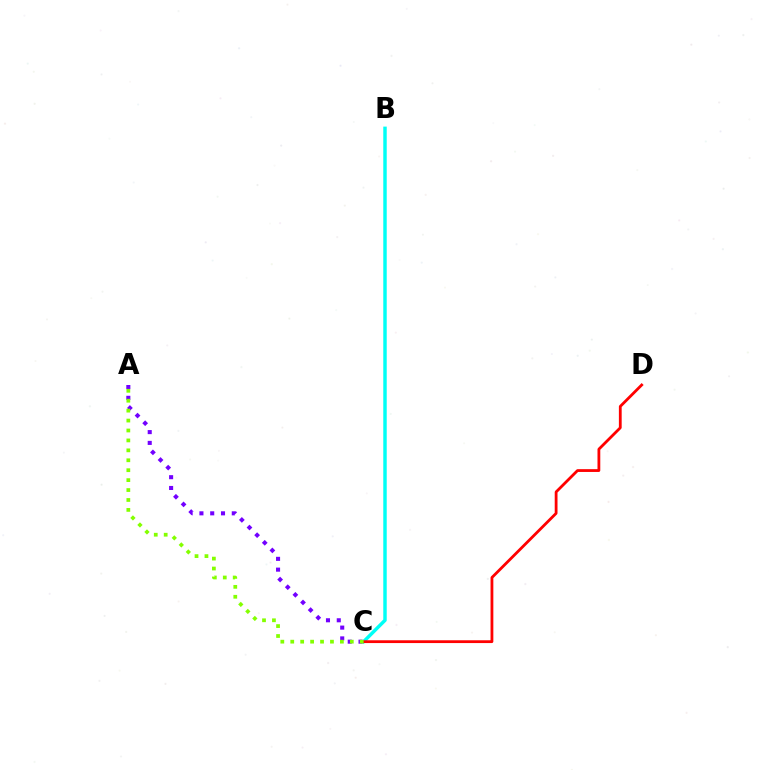{('B', 'C'): [{'color': '#00fff6', 'line_style': 'solid', 'thickness': 2.49}], ('C', 'D'): [{'color': '#ff0000', 'line_style': 'solid', 'thickness': 2.01}], ('A', 'C'): [{'color': '#7200ff', 'line_style': 'dotted', 'thickness': 2.93}, {'color': '#84ff00', 'line_style': 'dotted', 'thickness': 2.7}]}